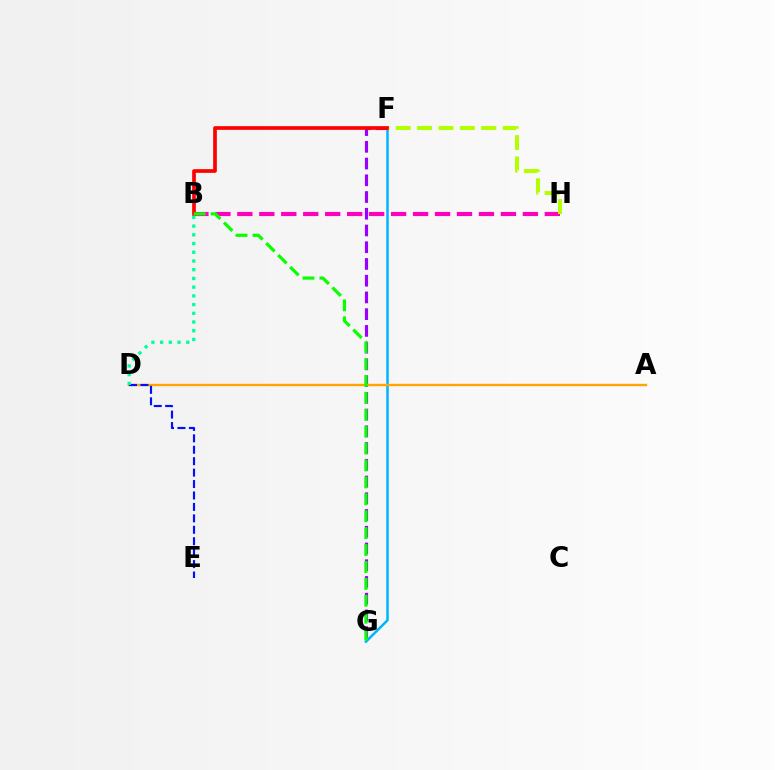{('F', 'G'): [{'color': '#00b5ff', 'line_style': 'solid', 'thickness': 1.81}, {'color': '#9b00ff', 'line_style': 'dashed', 'thickness': 2.27}], ('B', 'H'): [{'color': '#ff00bd', 'line_style': 'dashed', 'thickness': 2.98}], ('A', 'D'): [{'color': '#ffa500', 'line_style': 'solid', 'thickness': 1.71}], ('F', 'H'): [{'color': '#b3ff00', 'line_style': 'dashed', 'thickness': 2.91}], ('D', 'E'): [{'color': '#0010ff', 'line_style': 'dashed', 'thickness': 1.55}], ('B', 'F'): [{'color': '#ff0000', 'line_style': 'solid', 'thickness': 2.65}], ('B', 'G'): [{'color': '#08ff00', 'line_style': 'dashed', 'thickness': 2.3}], ('B', 'D'): [{'color': '#00ff9d', 'line_style': 'dotted', 'thickness': 2.37}]}